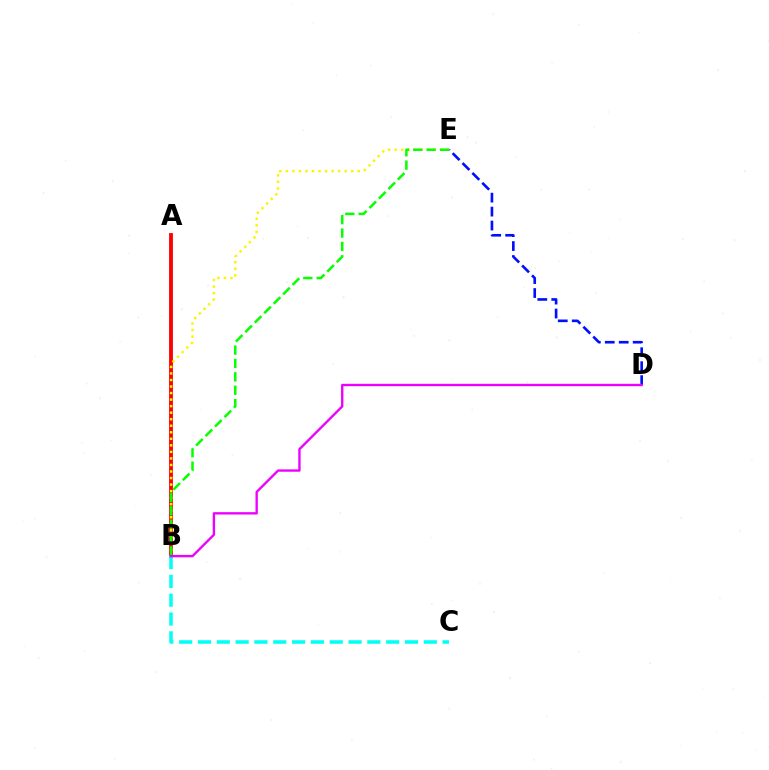{('A', 'B'): [{'color': '#ff0000', 'line_style': 'solid', 'thickness': 2.77}], ('B', 'C'): [{'color': '#00fff6', 'line_style': 'dashed', 'thickness': 2.56}], ('B', 'E'): [{'color': '#fcf500', 'line_style': 'dotted', 'thickness': 1.78}, {'color': '#08ff00', 'line_style': 'dashed', 'thickness': 1.82}], ('D', 'E'): [{'color': '#0010ff', 'line_style': 'dashed', 'thickness': 1.9}], ('B', 'D'): [{'color': '#ee00ff', 'line_style': 'solid', 'thickness': 1.7}]}